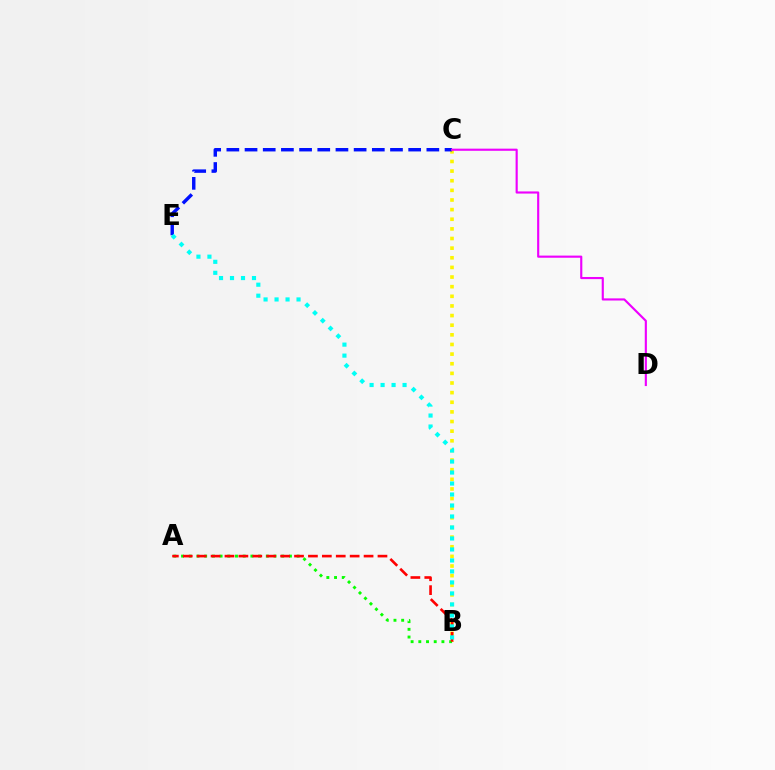{('B', 'C'): [{'color': '#fcf500', 'line_style': 'dotted', 'thickness': 2.62}], ('A', 'B'): [{'color': '#08ff00', 'line_style': 'dotted', 'thickness': 2.09}, {'color': '#ff0000', 'line_style': 'dashed', 'thickness': 1.89}], ('C', 'E'): [{'color': '#0010ff', 'line_style': 'dashed', 'thickness': 2.47}], ('C', 'D'): [{'color': '#ee00ff', 'line_style': 'solid', 'thickness': 1.54}], ('B', 'E'): [{'color': '#00fff6', 'line_style': 'dotted', 'thickness': 2.99}]}